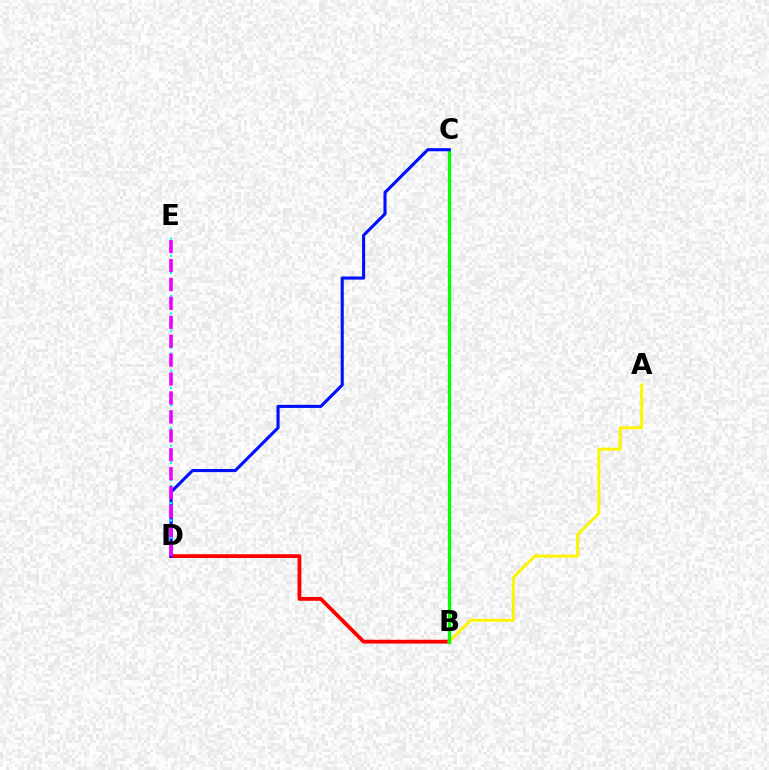{('B', 'D'): [{'color': '#ff0000', 'line_style': 'solid', 'thickness': 2.73}], ('A', 'B'): [{'color': '#fcf500', 'line_style': 'solid', 'thickness': 2.11}], ('B', 'C'): [{'color': '#08ff00', 'line_style': 'solid', 'thickness': 2.38}], ('C', 'D'): [{'color': '#0010ff', 'line_style': 'solid', 'thickness': 2.23}], ('D', 'E'): [{'color': '#00fff6', 'line_style': 'dotted', 'thickness': 1.56}, {'color': '#ee00ff', 'line_style': 'dashed', 'thickness': 2.57}]}